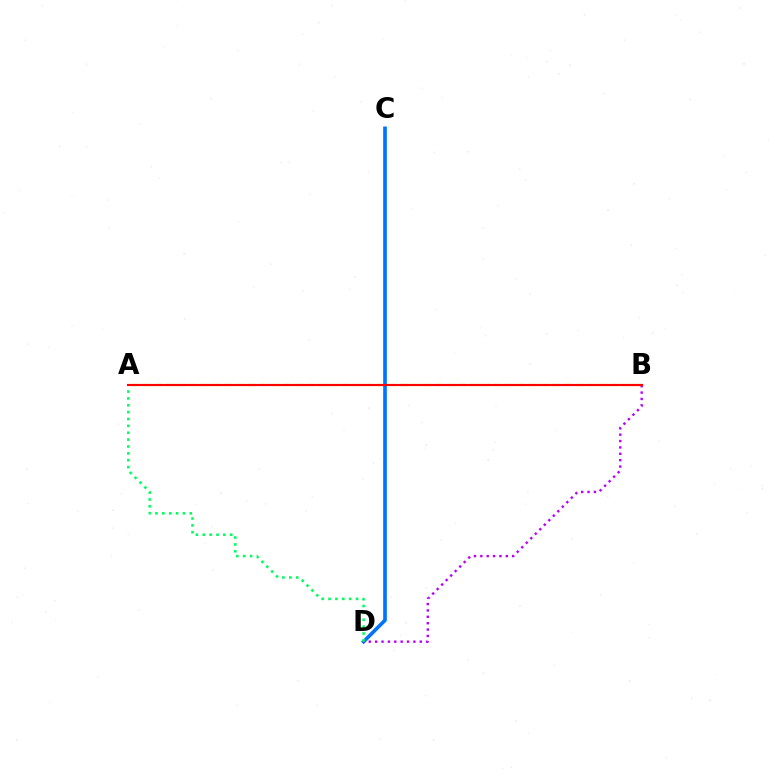{('A', 'B'): [{'color': '#d1ff00', 'line_style': 'dashed', 'thickness': 1.59}, {'color': '#ff0000', 'line_style': 'solid', 'thickness': 1.55}], ('C', 'D'): [{'color': '#0074ff', 'line_style': 'solid', 'thickness': 2.63}], ('B', 'D'): [{'color': '#b900ff', 'line_style': 'dotted', 'thickness': 1.73}], ('A', 'D'): [{'color': '#00ff5c', 'line_style': 'dotted', 'thickness': 1.87}]}